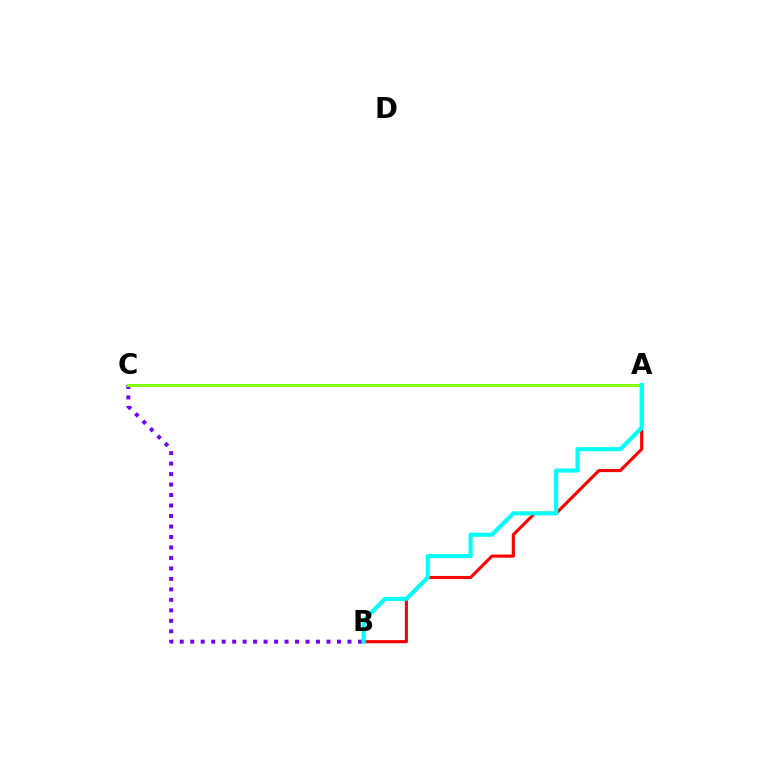{('B', 'C'): [{'color': '#7200ff', 'line_style': 'dotted', 'thickness': 2.85}], ('A', 'B'): [{'color': '#ff0000', 'line_style': 'solid', 'thickness': 2.24}, {'color': '#00fff6', 'line_style': 'solid', 'thickness': 2.96}], ('A', 'C'): [{'color': '#84ff00', 'line_style': 'solid', 'thickness': 2.17}]}